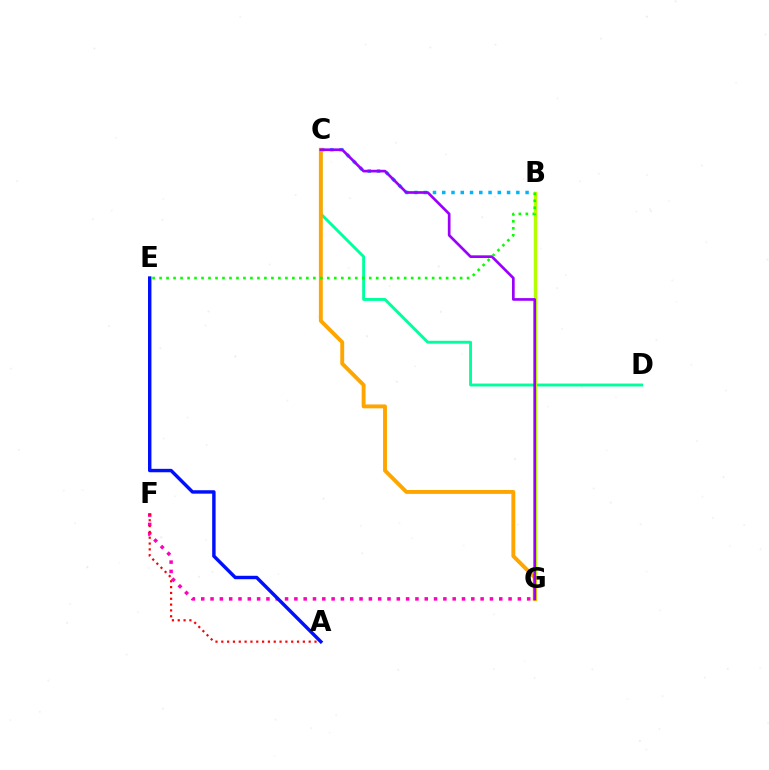{('C', 'D'): [{'color': '#00ff9d', 'line_style': 'solid', 'thickness': 2.08}], ('F', 'G'): [{'color': '#ff00bd', 'line_style': 'dotted', 'thickness': 2.53}], ('B', 'C'): [{'color': '#00b5ff', 'line_style': 'dotted', 'thickness': 2.52}], ('B', 'G'): [{'color': '#b3ff00', 'line_style': 'solid', 'thickness': 2.47}], ('C', 'G'): [{'color': '#ffa500', 'line_style': 'solid', 'thickness': 2.8}, {'color': '#9b00ff', 'line_style': 'solid', 'thickness': 1.93}], ('A', 'F'): [{'color': '#ff0000', 'line_style': 'dotted', 'thickness': 1.58}], ('A', 'E'): [{'color': '#0010ff', 'line_style': 'solid', 'thickness': 2.47}], ('B', 'E'): [{'color': '#08ff00', 'line_style': 'dotted', 'thickness': 1.9}]}